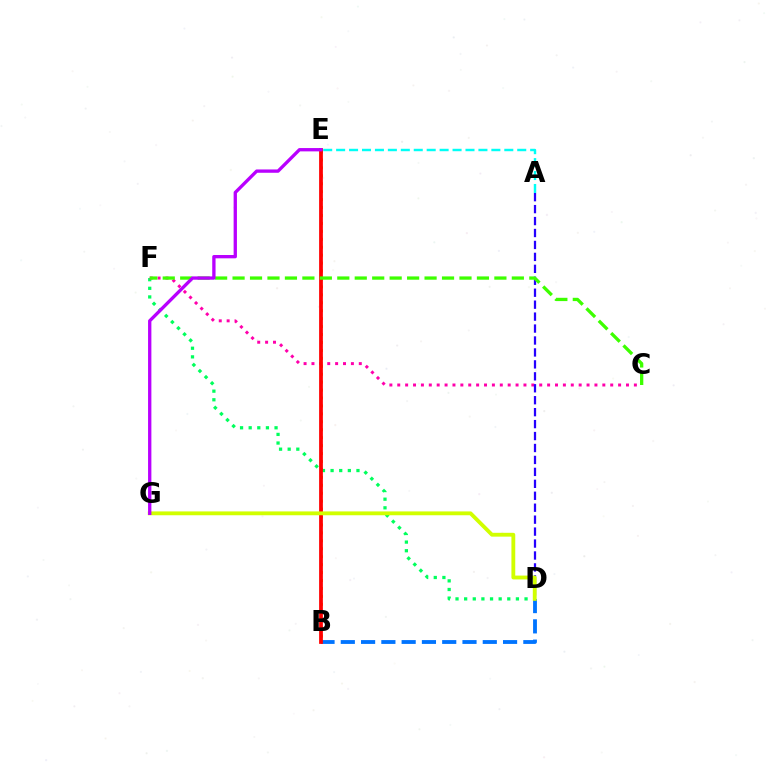{('B', 'E'): [{'color': '#ff9400', 'line_style': 'dotted', 'thickness': 2.16}, {'color': '#ff0000', 'line_style': 'solid', 'thickness': 2.71}], ('A', 'E'): [{'color': '#00fff6', 'line_style': 'dashed', 'thickness': 1.76}], ('D', 'F'): [{'color': '#00ff5c', 'line_style': 'dotted', 'thickness': 2.34}], ('C', 'F'): [{'color': '#ff00ac', 'line_style': 'dotted', 'thickness': 2.14}, {'color': '#3dff00', 'line_style': 'dashed', 'thickness': 2.37}], ('B', 'D'): [{'color': '#0074ff', 'line_style': 'dashed', 'thickness': 2.76}], ('A', 'D'): [{'color': '#2500ff', 'line_style': 'dashed', 'thickness': 1.62}], ('D', 'G'): [{'color': '#d1ff00', 'line_style': 'solid', 'thickness': 2.76}], ('E', 'G'): [{'color': '#b900ff', 'line_style': 'solid', 'thickness': 2.39}]}